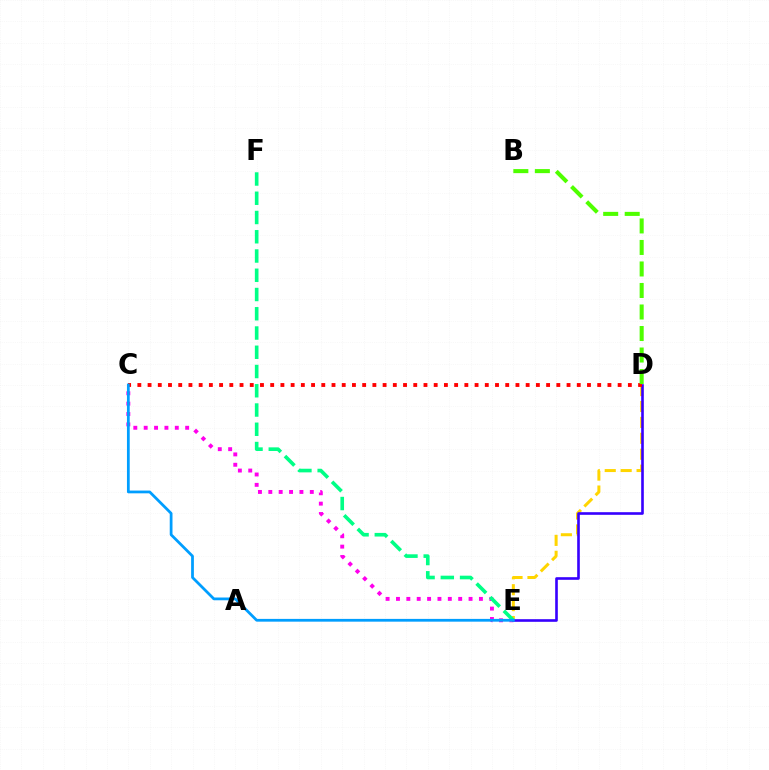{('D', 'E'): [{'color': '#ffd500', 'line_style': 'dashed', 'thickness': 2.16}, {'color': '#3700ff', 'line_style': 'solid', 'thickness': 1.89}], ('C', 'E'): [{'color': '#ff00ed', 'line_style': 'dotted', 'thickness': 2.82}, {'color': '#009eff', 'line_style': 'solid', 'thickness': 1.99}], ('C', 'D'): [{'color': '#ff0000', 'line_style': 'dotted', 'thickness': 2.78}], ('E', 'F'): [{'color': '#00ff86', 'line_style': 'dashed', 'thickness': 2.62}], ('B', 'D'): [{'color': '#4fff00', 'line_style': 'dashed', 'thickness': 2.92}]}